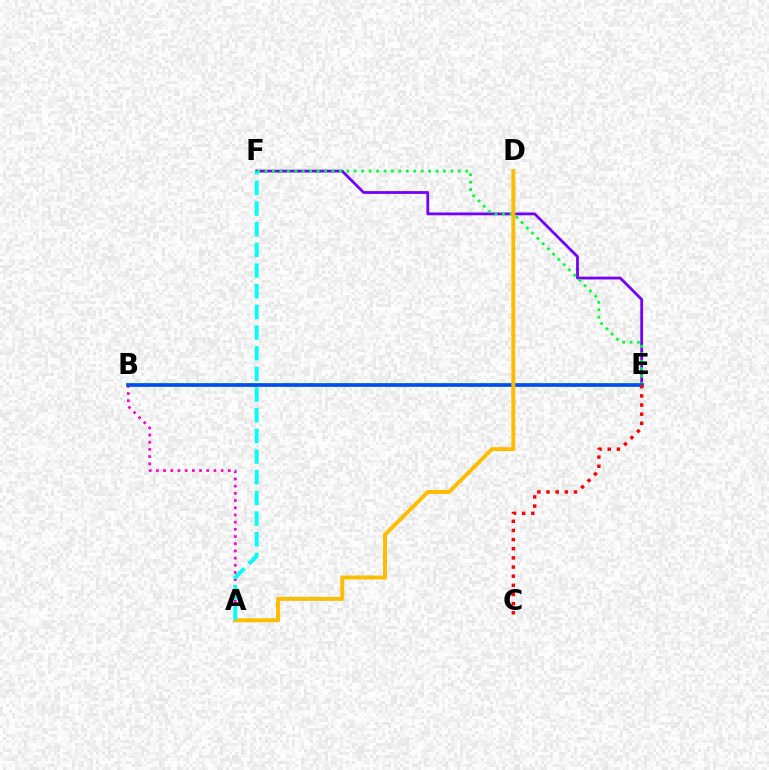{('E', 'F'): [{'color': '#7200ff', 'line_style': 'solid', 'thickness': 2.01}, {'color': '#00ff39', 'line_style': 'dotted', 'thickness': 2.02}], ('B', 'E'): [{'color': '#84ff00', 'line_style': 'solid', 'thickness': 2.87}, {'color': '#004bff', 'line_style': 'solid', 'thickness': 2.58}], ('A', 'B'): [{'color': '#ff00cf', 'line_style': 'dotted', 'thickness': 1.95}], ('C', 'E'): [{'color': '#ff0000', 'line_style': 'dotted', 'thickness': 2.49}], ('A', 'D'): [{'color': '#ffbd00', 'line_style': 'solid', 'thickness': 2.87}], ('A', 'F'): [{'color': '#00fff6', 'line_style': 'dashed', 'thickness': 2.81}]}